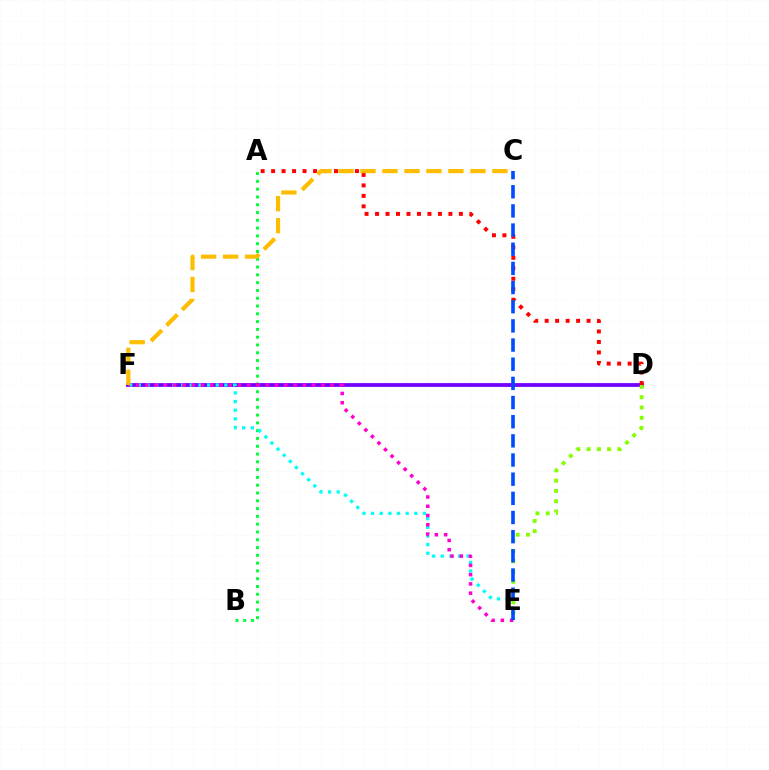{('A', 'B'): [{'color': '#00ff39', 'line_style': 'dotted', 'thickness': 2.12}], ('D', 'F'): [{'color': '#7200ff', 'line_style': 'solid', 'thickness': 2.73}], ('E', 'F'): [{'color': '#00fff6', 'line_style': 'dotted', 'thickness': 2.35}, {'color': '#ff00cf', 'line_style': 'dotted', 'thickness': 2.52}], ('A', 'D'): [{'color': '#ff0000', 'line_style': 'dotted', 'thickness': 2.85}], ('C', 'F'): [{'color': '#ffbd00', 'line_style': 'dashed', 'thickness': 2.99}], ('D', 'E'): [{'color': '#84ff00', 'line_style': 'dotted', 'thickness': 2.79}], ('C', 'E'): [{'color': '#004bff', 'line_style': 'dashed', 'thickness': 2.6}]}